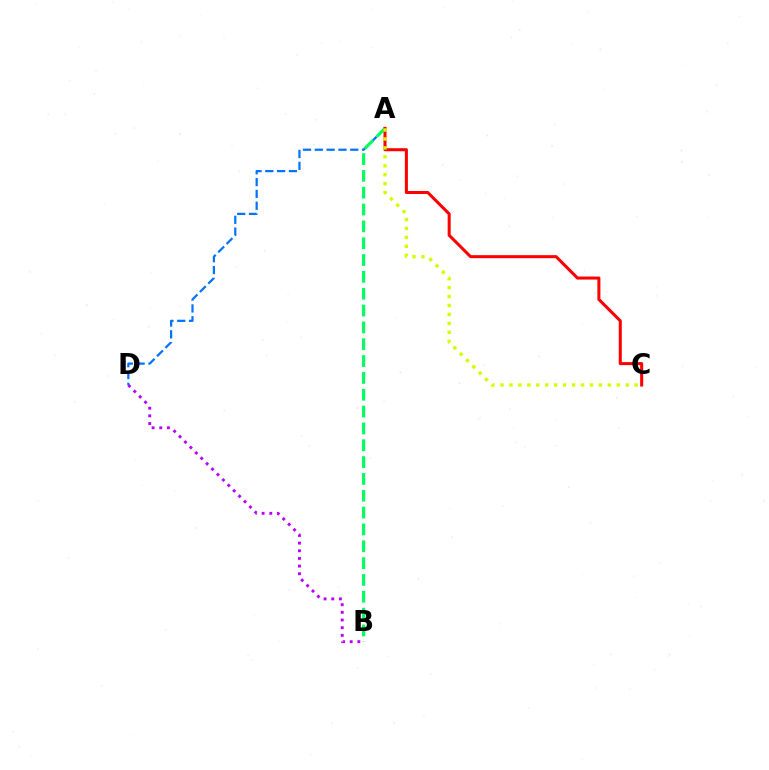{('B', 'D'): [{'color': '#b900ff', 'line_style': 'dotted', 'thickness': 2.08}], ('A', 'D'): [{'color': '#0074ff', 'line_style': 'dashed', 'thickness': 1.61}], ('A', 'B'): [{'color': '#00ff5c', 'line_style': 'dashed', 'thickness': 2.29}], ('A', 'C'): [{'color': '#ff0000', 'line_style': 'solid', 'thickness': 2.19}, {'color': '#d1ff00', 'line_style': 'dotted', 'thickness': 2.43}]}